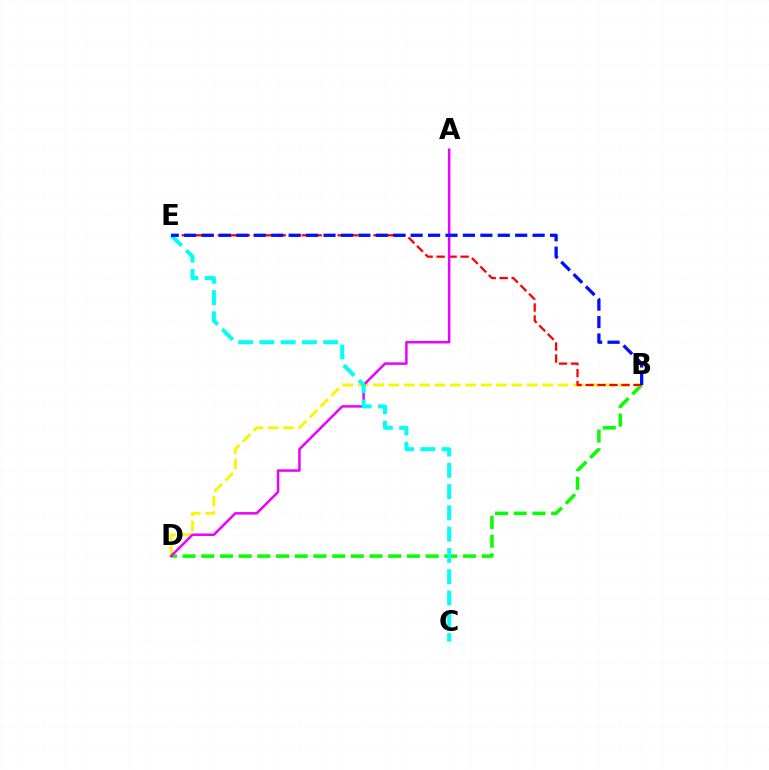{('B', 'D'): [{'color': '#08ff00', 'line_style': 'dashed', 'thickness': 2.54}, {'color': '#fcf500', 'line_style': 'dashed', 'thickness': 2.09}], ('B', 'E'): [{'color': '#ff0000', 'line_style': 'dashed', 'thickness': 1.63}, {'color': '#0010ff', 'line_style': 'dashed', 'thickness': 2.37}], ('A', 'D'): [{'color': '#ee00ff', 'line_style': 'solid', 'thickness': 1.8}], ('C', 'E'): [{'color': '#00fff6', 'line_style': 'dashed', 'thickness': 2.89}]}